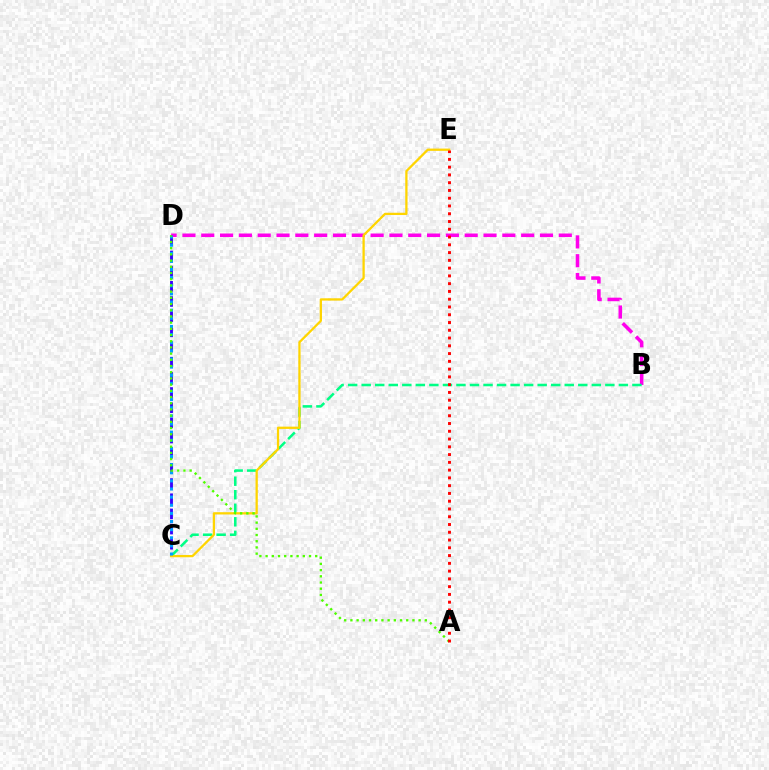{('B', 'D'): [{'color': '#ff00ed', 'line_style': 'dashed', 'thickness': 2.56}], ('C', 'D'): [{'color': '#3700ff', 'line_style': 'dashed', 'thickness': 2.06}, {'color': '#009eff', 'line_style': 'dotted', 'thickness': 2.21}], ('B', 'C'): [{'color': '#00ff86', 'line_style': 'dashed', 'thickness': 1.84}], ('C', 'E'): [{'color': '#ffd500', 'line_style': 'solid', 'thickness': 1.64}], ('A', 'D'): [{'color': '#4fff00', 'line_style': 'dotted', 'thickness': 1.69}], ('A', 'E'): [{'color': '#ff0000', 'line_style': 'dotted', 'thickness': 2.11}]}